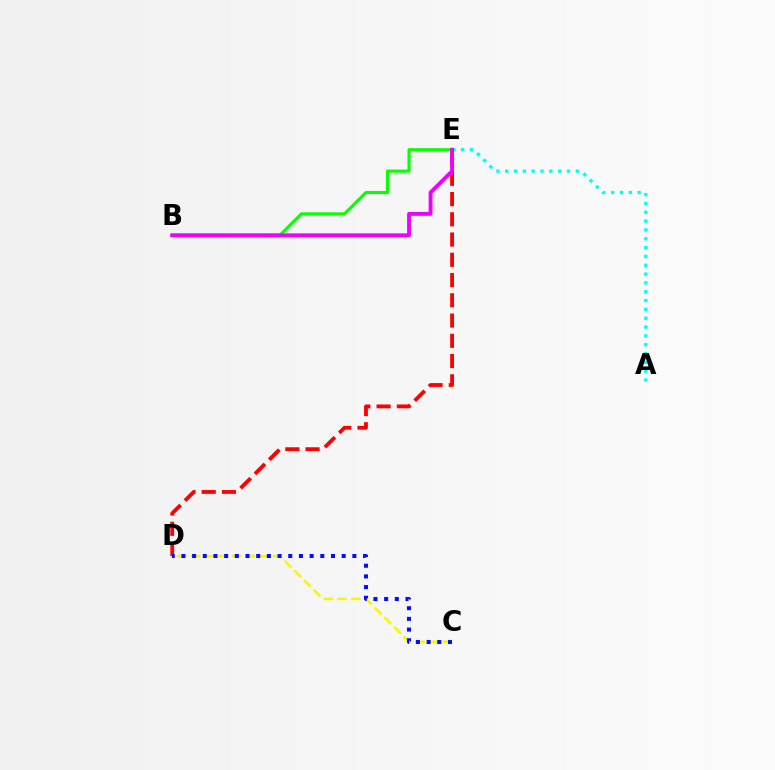{('A', 'E'): [{'color': '#00fff6', 'line_style': 'dotted', 'thickness': 2.4}], ('B', 'E'): [{'color': '#08ff00', 'line_style': 'solid', 'thickness': 2.25}, {'color': '#ee00ff', 'line_style': 'solid', 'thickness': 2.78}], ('C', 'D'): [{'color': '#fcf500', 'line_style': 'dashed', 'thickness': 1.86}, {'color': '#0010ff', 'line_style': 'dotted', 'thickness': 2.9}], ('D', 'E'): [{'color': '#ff0000', 'line_style': 'dashed', 'thickness': 2.75}]}